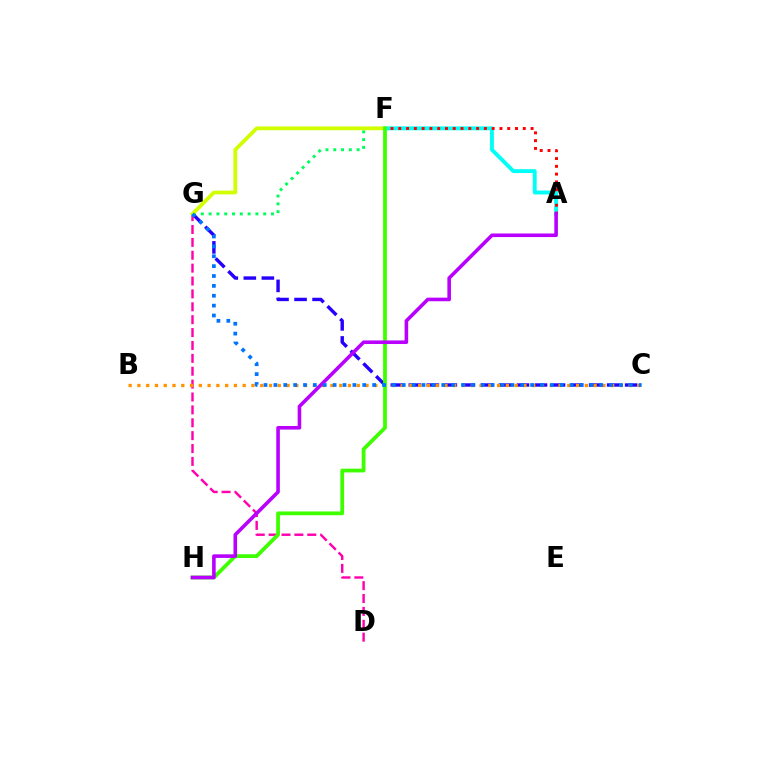{('D', 'G'): [{'color': '#ff00ac', 'line_style': 'dashed', 'thickness': 1.75}], ('F', 'G'): [{'color': '#00ff5c', 'line_style': 'dotted', 'thickness': 2.12}, {'color': '#d1ff00', 'line_style': 'solid', 'thickness': 2.7}], ('A', 'F'): [{'color': '#00fff6', 'line_style': 'solid', 'thickness': 2.8}, {'color': '#ff0000', 'line_style': 'dotted', 'thickness': 2.11}], ('C', 'G'): [{'color': '#2500ff', 'line_style': 'dashed', 'thickness': 2.45}, {'color': '#0074ff', 'line_style': 'dotted', 'thickness': 2.68}], ('B', 'C'): [{'color': '#ff9400', 'line_style': 'dotted', 'thickness': 2.38}], ('F', 'H'): [{'color': '#3dff00', 'line_style': 'solid', 'thickness': 2.71}], ('A', 'H'): [{'color': '#b900ff', 'line_style': 'solid', 'thickness': 2.59}]}